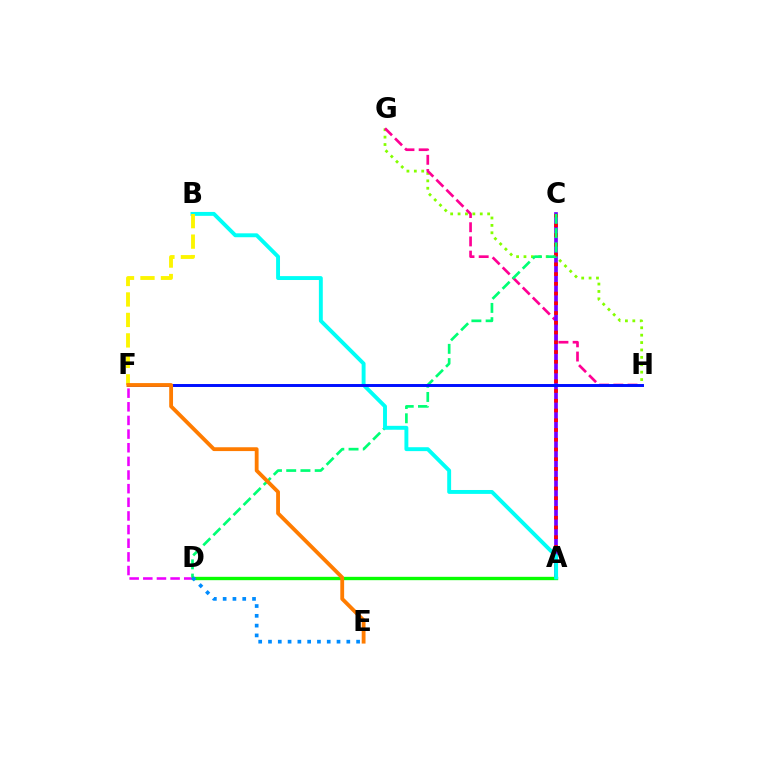{('D', 'F'): [{'color': '#ee00ff', 'line_style': 'dashed', 'thickness': 1.85}], ('G', 'H'): [{'color': '#84ff00', 'line_style': 'dotted', 'thickness': 2.01}, {'color': '#ff0094', 'line_style': 'dashed', 'thickness': 1.93}], ('A', 'C'): [{'color': '#7200ff', 'line_style': 'solid', 'thickness': 2.66}, {'color': '#ff0000', 'line_style': 'dotted', 'thickness': 2.65}], ('C', 'D'): [{'color': '#00ff74', 'line_style': 'dashed', 'thickness': 1.93}], ('A', 'D'): [{'color': '#08ff00', 'line_style': 'solid', 'thickness': 2.41}], ('A', 'B'): [{'color': '#00fff6', 'line_style': 'solid', 'thickness': 2.81}], ('B', 'F'): [{'color': '#fcf500', 'line_style': 'dashed', 'thickness': 2.78}], ('F', 'H'): [{'color': '#0010ff', 'line_style': 'solid', 'thickness': 2.13}], ('E', 'F'): [{'color': '#ff7c00', 'line_style': 'solid', 'thickness': 2.75}], ('D', 'E'): [{'color': '#008cff', 'line_style': 'dotted', 'thickness': 2.66}]}